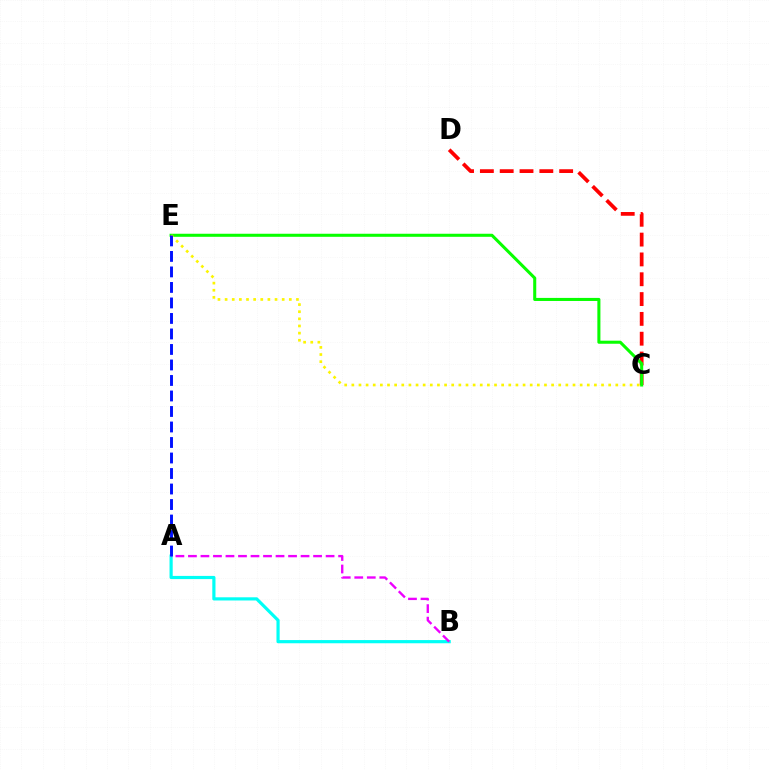{('A', 'B'): [{'color': '#00fff6', 'line_style': 'solid', 'thickness': 2.29}, {'color': '#ee00ff', 'line_style': 'dashed', 'thickness': 1.7}], ('C', 'D'): [{'color': '#ff0000', 'line_style': 'dashed', 'thickness': 2.69}], ('C', 'E'): [{'color': '#08ff00', 'line_style': 'solid', 'thickness': 2.2}, {'color': '#fcf500', 'line_style': 'dotted', 'thickness': 1.94}], ('A', 'E'): [{'color': '#0010ff', 'line_style': 'dashed', 'thickness': 2.11}]}